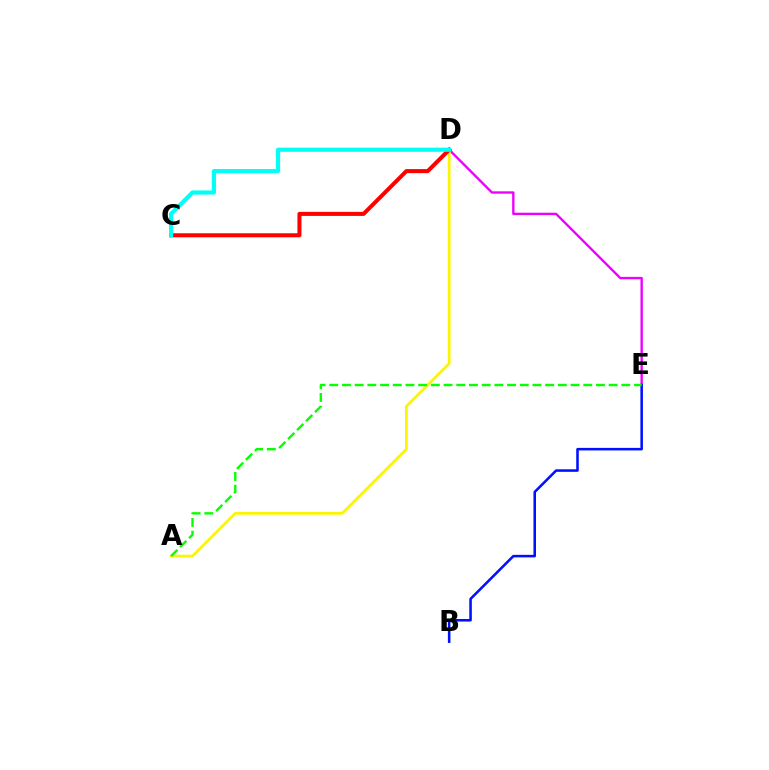{('D', 'E'): [{'color': '#ee00ff', 'line_style': 'solid', 'thickness': 1.71}], ('B', 'E'): [{'color': '#0010ff', 'line_style': 'solid', 'thickness': 1.84}], ('A', 'D'): [{'color': '#fcf500', 'line_style': 'solid', 'thickness': 1.98}], ('C', 'D'): [{'color': '#ff0000', 'line_style': 'solid', 'thickness': 2.91}, {'color': '#00fff6', 'line_style': 'solid', 'thickness': 2.99}], ('A', 'E'): [{'color': '#08ff00', 'line_style': 'dashed', 'thickness': 1.73}]}